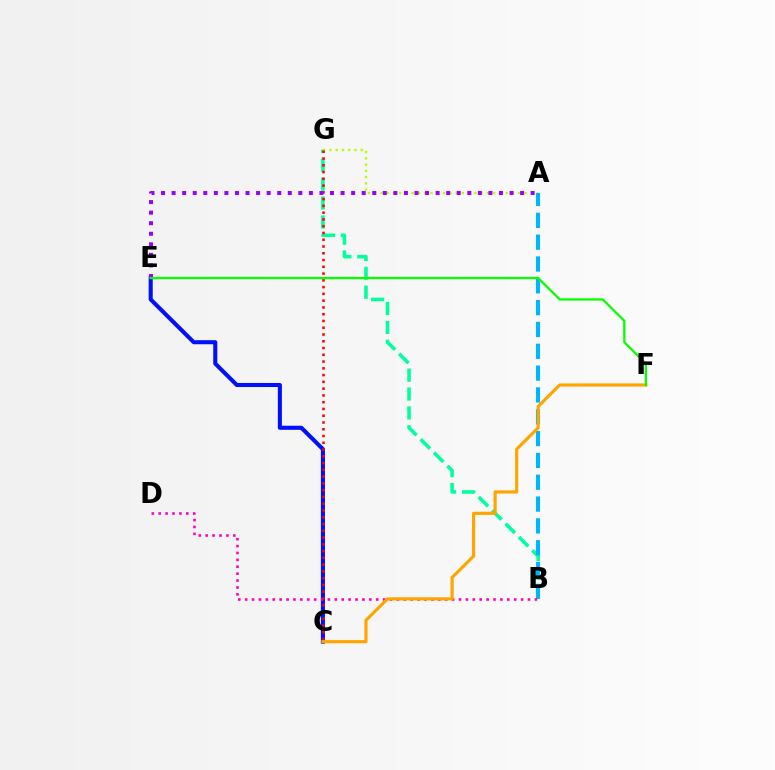{('B', 'G'): [{'color': '#00ff9d', 'line_style': 'dashed', 'thickness': 2.57}], ('C', 'E'): [{'color': '#0010ff', 'line_style': 'solid', 'thickness': 2.93}], ('A', 'G'): [{'color': '#b3ff00', 'line_style': 'dotted', 'thickness': 1.7}], ('A', 'B'): [{'color': '#00b5ff', 'line_style': 'dashed', 'thickness': 2.97}], ('B', 'D'): [{'color': '#ff00bd', 'line_style': 'dotted', 'thickness': 1.87}], ('C', 'G'): [{'color': '#ff0000', 'line_style': 'dotted', 'thickness': 1.84}], ('A', 'E'): [{'color': '#9b00ff', 'line_style': 'dotted', 'thickness': 2.87}], ('C', 'F'): [{'color': '#ffa500', 'line_style': 'solid', 'thickness': 2.28}], ('E', 'F'): [{'color': '#08ff00', 'line_style': 'solid', 'thickness': 1.64}]}